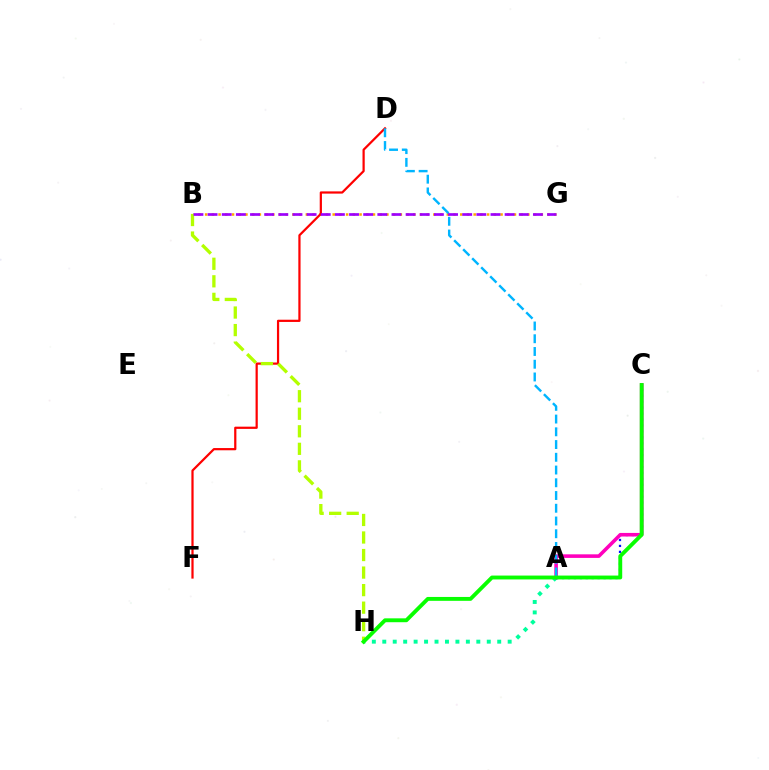{('A', 'H'): [{'color': '#00ff9d', 'line_style': 'dotted', 'thickness': 2.84}], ('A', 'C'): [{'color': '#0010ff', 'line_style': 'dotted', 'thickness': 1.61}, {'color': '#ff00bd', 'line_style': 'solid', 'thickness': 2.58}], ('B', 'G'): [{'color': '#ffa500', 'line_style': 'dotted', 'thickness': 1.82}, {'color': '#9b00ff', 'line_style': 'dashed', 'thickness': 1.92}], ('D', 'F'): [{'color': '#ff0000', 'line_style': 'solid', 'thickness': 1.6}], ('B', 'H'): [{'color': '#b3ff00', 'line_style': 'dashed', 'thickness': 2.38}], ('A', 'D'): [{'color': '#00b5ff', 'line_style': 'dashed', 'thickness': 1.73}], ('C', 'H'): [{'color': '#08ff00', 'line_style': 'solid', 'thickness': 2.79}]}